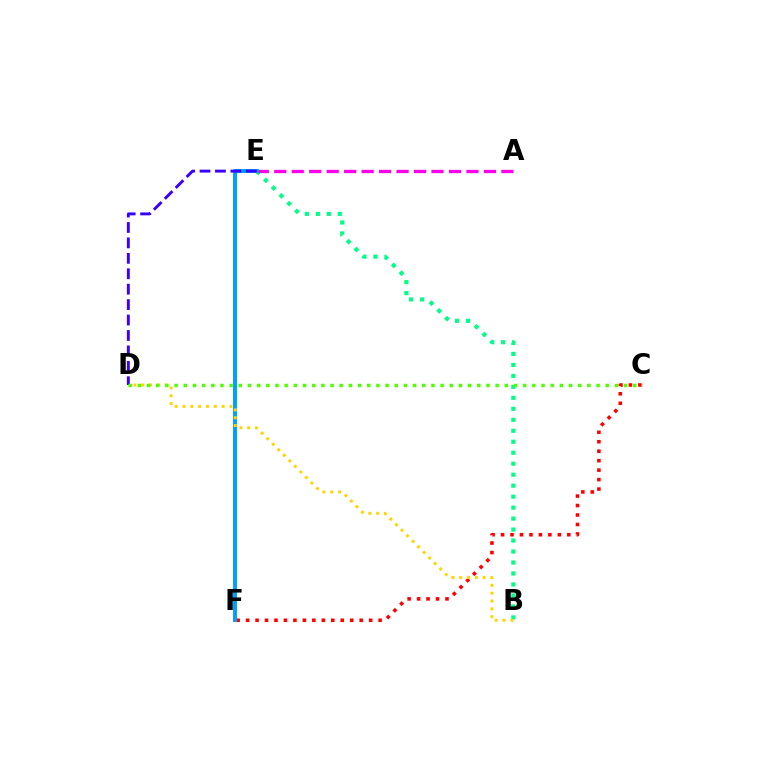{('B', 'E'): [{'color': '#00ff86', 'line_style': 'dotted', 'thickness': 2.98}], ('A', 'E'): [{'color': '#ff00ed', 'line_style': 'dashed', 'thickness': 2.37}], ('C', 'F'): [{'color': '#ff0000', 'line_style': 'dotted', 'thickness': 2.57}], ('E', 'F'): [{'color': '#009eff', 'line_style': 'solid', 'thickness': 2.83}], ('B', 'D'): [{'color': '#ffd500', 'line_style': 'dotted', 'thickness': 2.13}], ('D', 'E'): [{'color': '#3700ff', 'line_style': 'dashed', 'thickness': 2.1}], ('C', 'D'): [{'color': '#4fff00', 'line_style': 'dotted', 'thickness': 2.49}]}